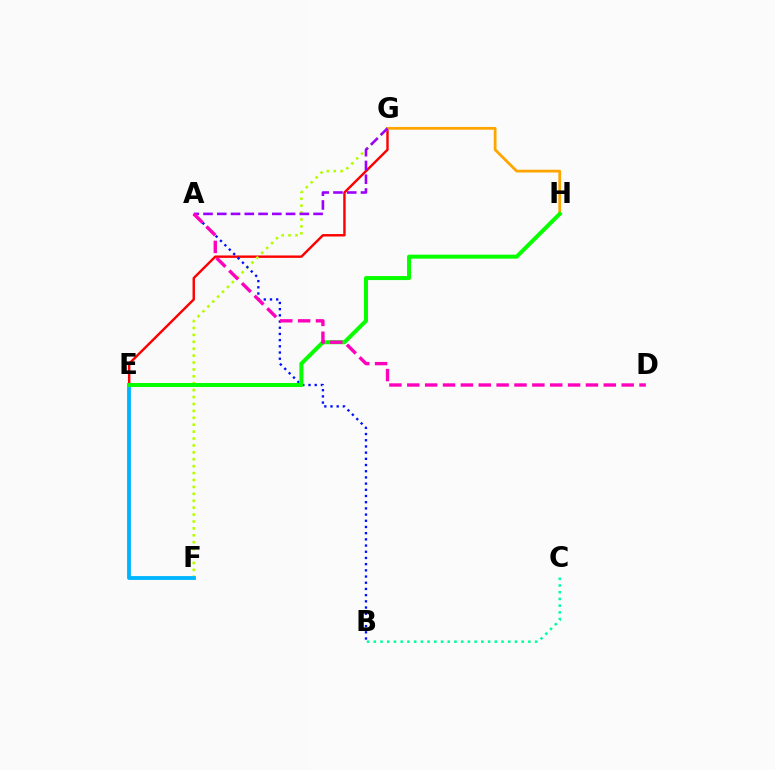{('E', 'G'): [{'color': '#ff0000', 'line_style': 'solid', 'thickness': 1.75}], ('F', 'G'): [{'color': '#b3ff00', 'line_style': 'dotted', 'thickness': 1.88}], ('B', 'C'): [{'color': '#00ff9d', 'line_style': 'dotted', 'thickness': 1.83}], ('A', 'B'): [{'color': '#0010ff', 'line_style': 'dotted', 'thickness': 1.68}], ('G', 'H'): [{'color': '#ffa500', 'line_style': 'solid', 'thickness': 1.99}], ('E', 'F'): [{'color': '#00b5ff', 'line_style': 'solid', 'thickness': 2.76}], ('E', 'H'): [{'color': '#08ff00', 'line_style': 'solid', 'thickness': 2.89}], ('A', 'G'): [{'color': '#9b00ff', 'line_style': 'dashed', 'thickness': 1.87}], ('A', 'D'): [{'color': '#ff00bd', 'line_style': 'dashed', 'thickness': 2.43}]}